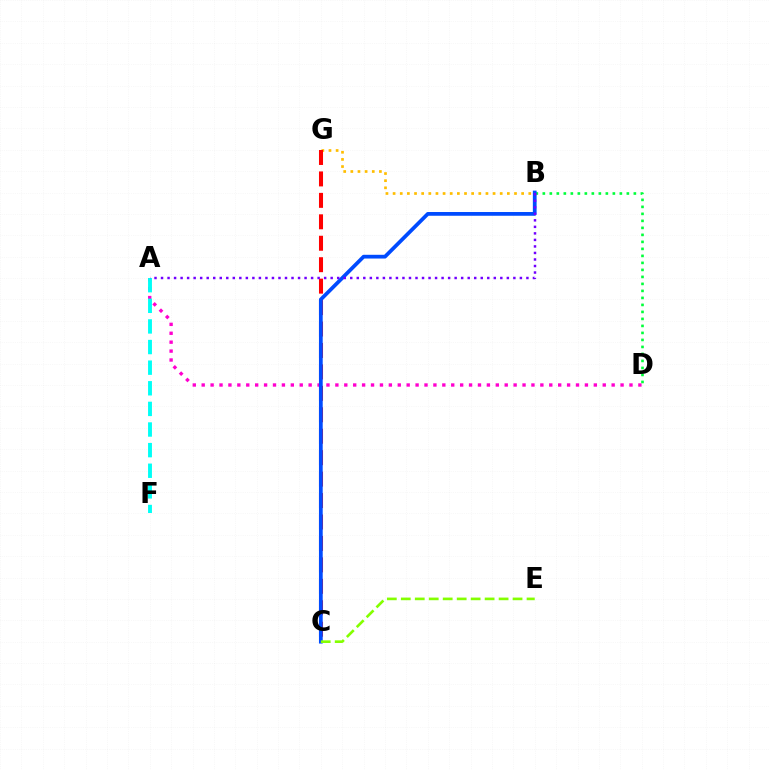{('A', 'D'): [{'color': '#ff00cf', 'line_style': 'dotted', 'thickness': 2.42}], ('A', 'F'): [{'color': '#00fff6', 'line_style': 'dashed', 'thickness': 2.8}], ('B', 'D'): [{'color': '#00ff39', 'line_style': 'dotted', 'thickness': 1.9}], ('B', 'G'): [{'color': '#ffbd00', 'line_style': 'dotted', 'thickness': 1.94}], ('C', 'G'): [{'color': '#ff0000', 'line_style': 'dashed', 'thickness': 2.91}], ('B', 'C'): [{'color': '#004bff', 'line_style': 'solid', 'thickness': 2.7}], ('A', 'B'): [{'color': '#7200ff', 'line_style': 'dotted', 'thickness': 1.77}], ('C', 'E'): [{'color': '#84ff00', 'line_style': 'dashed', 'thickness': 1.9}]}